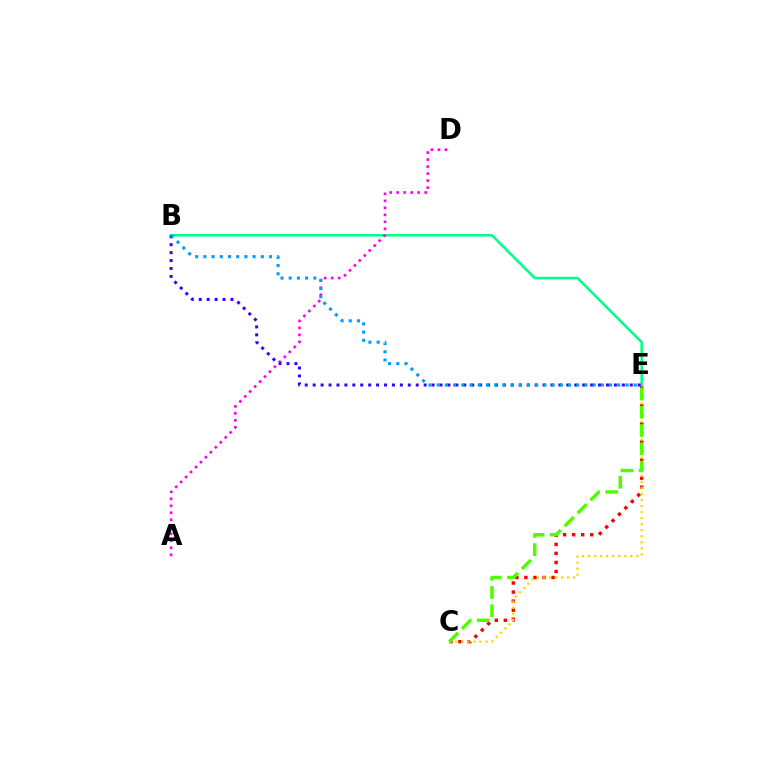{('C', 'E'): [{'color': '#ff0000', 'line_style': 'dotted', 'thickness': 2.46}, {'color': '#ffd500', 'line_style': 'dotted', 'thickness': 1.64}, {'color': '#4fff00', 'line_style': 'dashed', 'thickness': 2.48}], ('B', 'E'): [{'color': '#00ff86', 'line_style': 'solid', 'thickness': 1.81}, {'color': '#3700ff', 'line_style': 'dotted', 'thickness': 2.15}, {'color': '#009eff', 'line_style': 'dotted', 'thickness': 2.23}], ('A', 'D'): [{'color': '#ff00ed', 'line_style': 'dotted', 'thickness': 1.9}]}